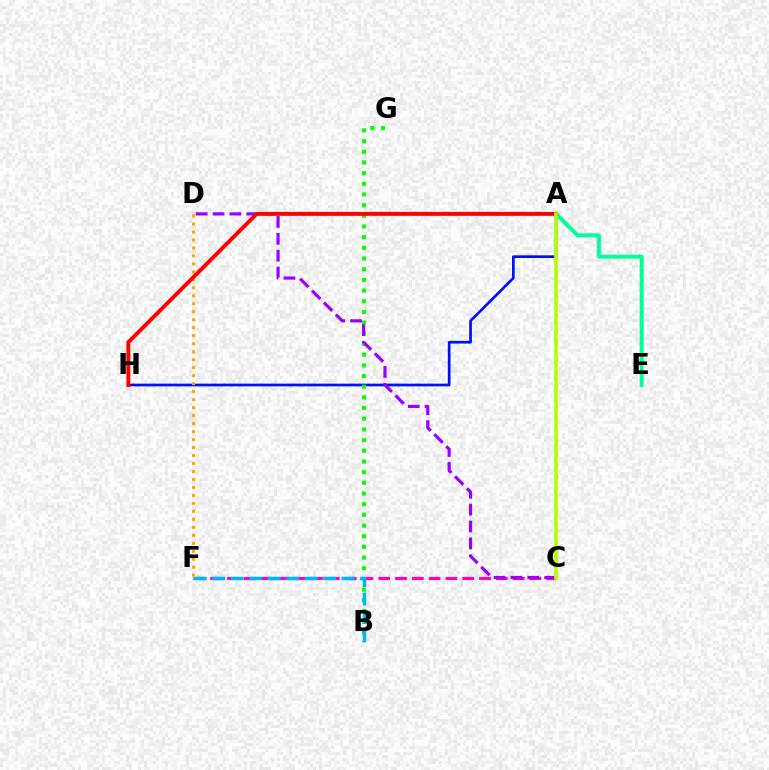{('A', 'H'): [{'color': '#0010ff', 'line_style': 'solid', 'thickness': 1.95}, {'color': '#ff0000', 'line_style': 'solid', 'thickness': 2.81}], ('C', 'F'): [{'color': '#ff00bd', 'line_style': 'dashed', 'thickness': 2.28}], ('B', 'G'): [{'color': '#08ff00', 'line_style': 'dotted', 'thickness': 2.9}], ('B', 'F'): [{'color': '#00b5ff', 'line_style': 'dashed', 'thickness': 2.51}], ('D', 'F'): [{'color': '#ffa500', 'line_style': 'dotted', 'thickness': 2.17}], ('A', 'E'): [{'color': '#00ff9d', 'line_style': 'solid', 'thickness': 2.85}], ('C', 'D'): [{'color': '#9b00ff', 'line_style': 'dashed', 'thickness': 2.29}], ('A', 'C'): [{'color': '#b3ff00', 'line_style': 'solid', 'thickness': 2.61}]}